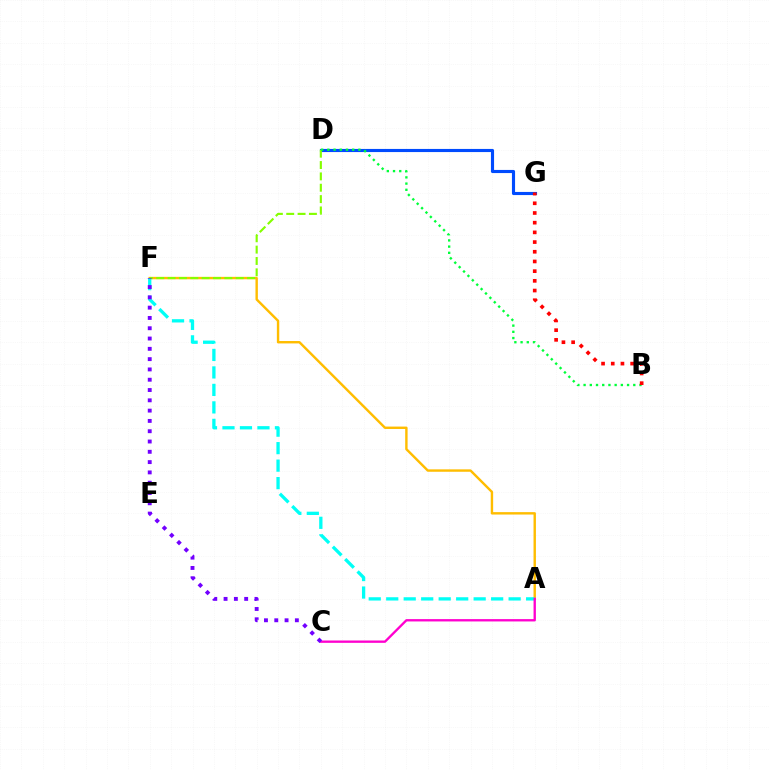{('A', 'F'): [{'color': '#ffbd00', 'line_style': 'solid', 'thickness': 1.73}, {'color': '#00fff6', 'line_style': 'dashed', 'thickness': 2.38}], ('A', 'C'): [{'color': '#ff00cf', 'line_style': 'solid', 'thickness': 1.68}], ('D', 'G'): [{'color': '#004bff', 'line_style': 'solid', 'thickness': 2.26}], ('D', 'F'): [{'color': '#84ff00', 'line_style': 'dashed', 'thickness': 1.54}], ('B', 'D'): [{'color': '#00ff39', 'line_style': 'dotted', 'thickness': 1.69}], ('C', 'F'): [{'color': '#7200ff', 'line_style': 'dotted', 'thickness': 2.8}], ('B', 'G'): [{'color': '#ff0000', 'line_style': 'dotted', 'thickness': 2.63}]}